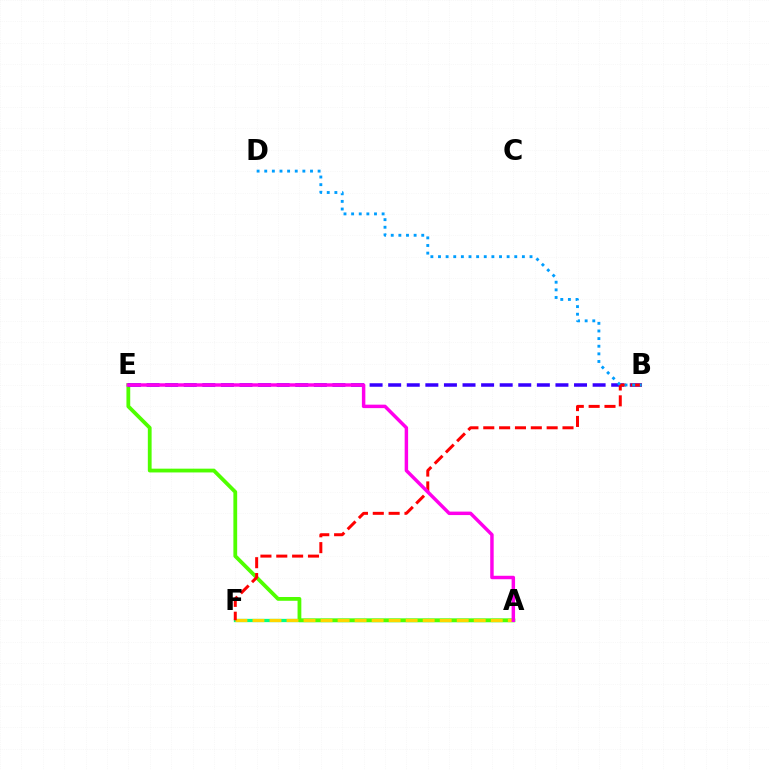{('A', 'F'): [{'color': '#00ff86', 'line_style': 'solid', 'thickness': 2.36}, {'color': '#ffd500', 'line_style': 'dashed', 'thickness': 2.31}], ('A', 'E'): [{'color': '#4fff00', 'line_style': 'solid', 'thickness': 2.72}, {'color': '#ff00ed', 'line_style': 'solid', 'thickness': 2.49}], ('B', 'E'): [{'color': '#3700ff', 'line_style': 'dashed', 'thickness': 2.52}], ('B', 'F'): [{'color': '#ff0000', 'line_style': 'dashed', 'thickness': 2.15}], ('B', 'D'): [{'color': '#009eff', 'line_style': 'dotted', 'thickness': 2.07}]}